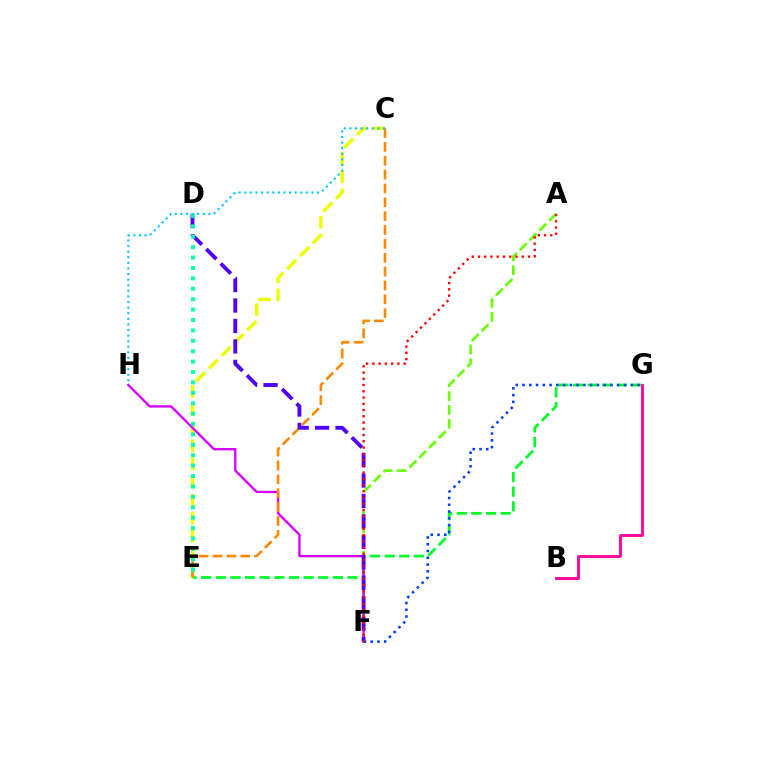{('A', 'F'): [{'color': '#66ff00', 'line_style': 'dashed', 'thickness': 1.88}, {'color': '#ff0000', 'line_style': 'dotted', 'thickness': 1.7}], ('E', 'G'): [{'color': '#00ff27', 'line_style': 'dashed', 'thickness': 1.99}], ('C', 'E'): [{'color': '#eeff00', 'line_style': 'dashed', 'thickness': 2.46}, {'color': '#ff8800', 'line_style': 'dashed', 'thickness': 1.88}], ('F', 'H'): [{'color': '#d600ff', 'line_style': 'solid', 'thickness': 1.69}], ('D', 'F'): [{'color': '#4f00ff', 'line_style': 'dashed', 'thickness': 2.78}], ('F', 'G'): [{'color': '#003fff', 'line_style': 'dotted', 'thickness': 1.84}], ('D', 'E'): [{'color': '#00ffaf', 'line_style': 'dotted', 'thickness': 2.83}], ('C', 'H'): [{'color': '#00c7ff', 'line_style': 'dotted', 'thickness': 1.52}], ('B', 'G'): [{'color': '#ff00a0', 'line_style': 'solid', 'thickness': 2.05}]}